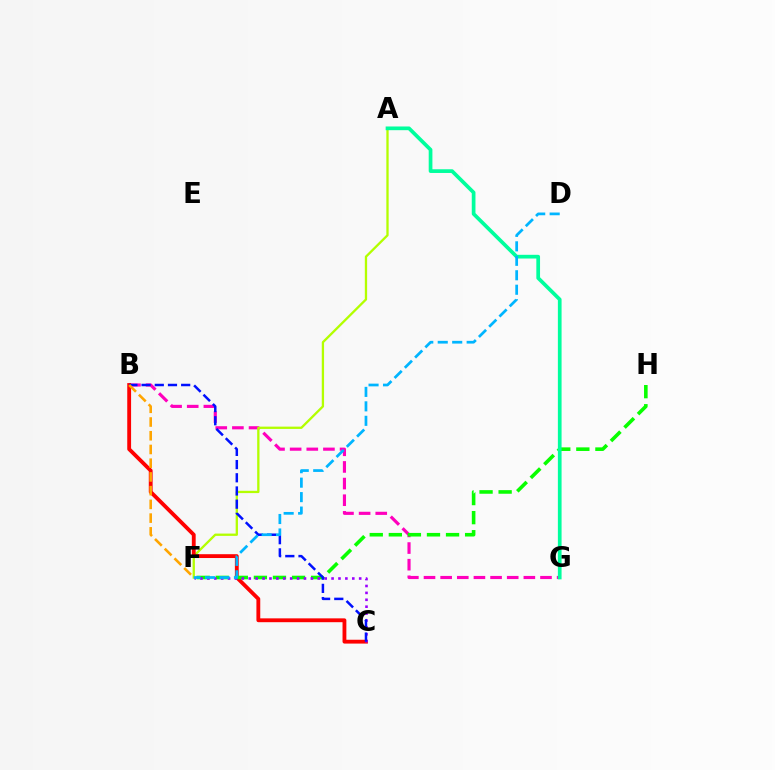{('B', 'G'): [{'color': '#ff00bd', 'line_style': 'dashed', 'thickness': 2.26}], ('A', 'F'): [{'color': '#b3ff00', 'line_style': 'solid', 'thickness': 1.66}], ('B', 'C'): [{'color': '#ff0000', 'line_style': 'solid', 'thickness': 2.76}, {'color': '#0010ff', 'line_style': 'dashed', 'thickness': 1.79}], ('F', 'H'): [{'color': '#08ff00', 'line_style': 'dashed', 'thickness': 2.59}], ('C', 'F'): [{'color': '#9b00ff', 'line_style': 'dotted', 'thickness': 1.88}], ('A', 'G'): [{'color': '#00ff9d', 'line_style': 'solid', 'thickness': 2.67}], ('D', 'F'): [{'color': '#00b5ff', 'line_style': 'dashed', 'thickness': 1.97}], ('B', 'F'): [{'color': '#ffa500', 'line_style': 'dashed', 'thickness': 1.86}]}